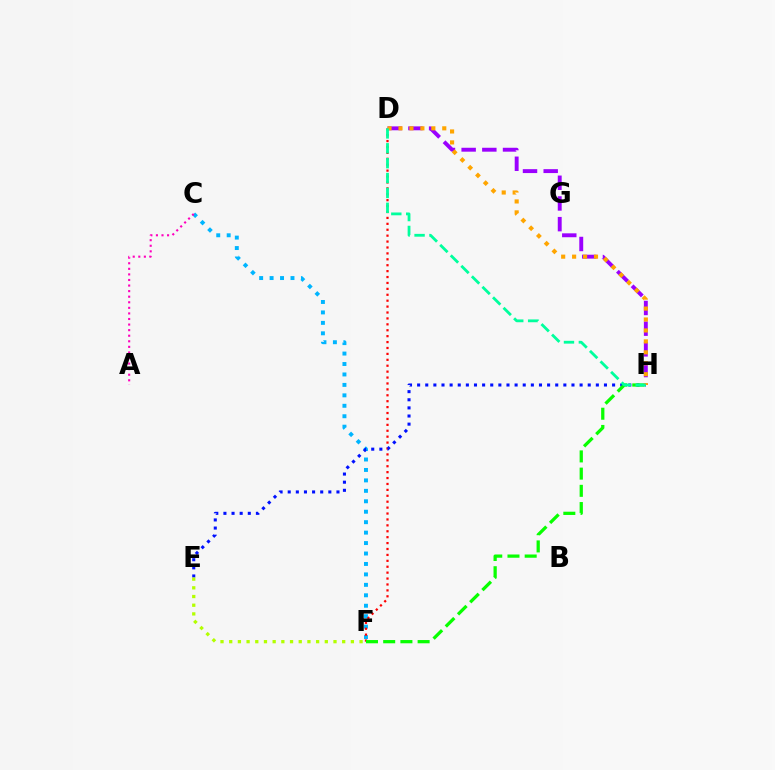{('C', 'F'): [{'color': '#00b5ff', 'line_style': 'dotted', 'thickness': 2.84}], ('D', 'F'): [{'color': '#ff0000', 'line_style': 'dotted', 'thickness': 1.61}], ('E', 'H'): [{'color': '#0010ff', 'line_style': 'dotted', 'thickness': 2.21}], ('F', 'H'): [{'color': '#08ff00', 'line_style': 'dashed', 'thickness': 2.34}], ('A', 'C'): [{'color': '#ff00bd', 'line_style': 'dotted', 'thickness': 1.51}], ('D', 'H'): [{'color': '#9b00ff', 'line_style': 'dashed', 'thickness': 2.81}, {'color': '#ffa500', 'line_style': 'dotted', 'thickness': 2.97}, {'color': '#00ff9d', 'line_style': 'dashed', 'thickness': 2.02}], ('E', 'F'): [{'color': '#b3ff00', 'line_style': 'dotted', 'thickness': 2.36}]}